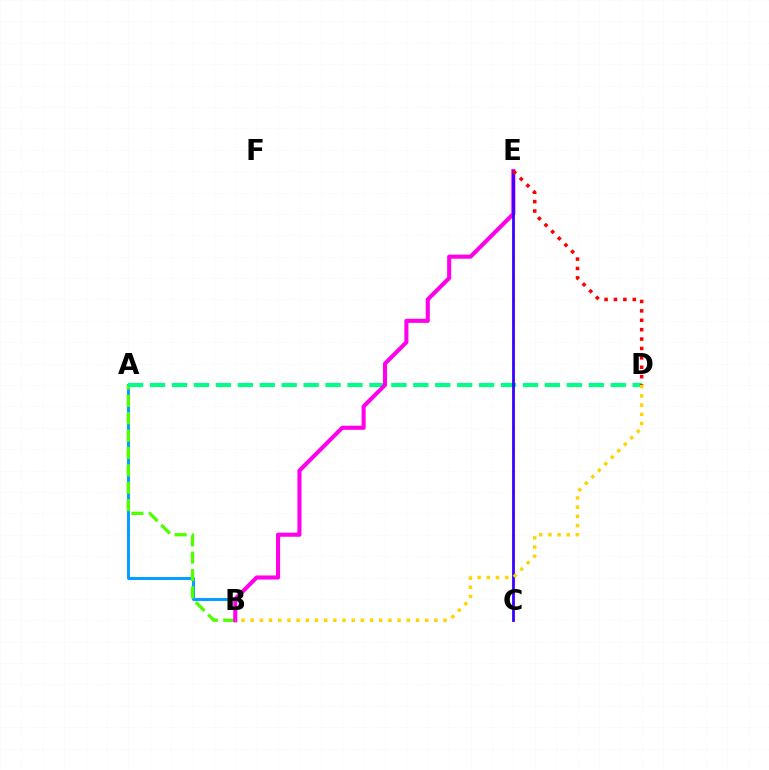{('A', 'B'): [{'color': '#009eff', 'line_style': 'solid', 'thickness': 2.11}, {'color': '#4fff00', 'line_style': 'dashed', 'thickness': 2.36}], ('A', 'D'): [{'color': '#00ff86', 'line_style': 'dashed', 'thickness': 2.98}], ('B', 'E'): [{'color': '#ff00ed', 'line_style': 'solid', 'thickness': 2.94}], ('C', 'E'): [{'color': '#3700ff', 'line_style': 'solid', 'thickness': 2.0}], ('B', 'D'): [{'color': '#ffd500', 'line_style': 'dotted', 'thickness': 2.5}], ('D', 'E'): [{'color': '#ff0000', 'line_style': 'dotted', 'thickness': 2.55}]}